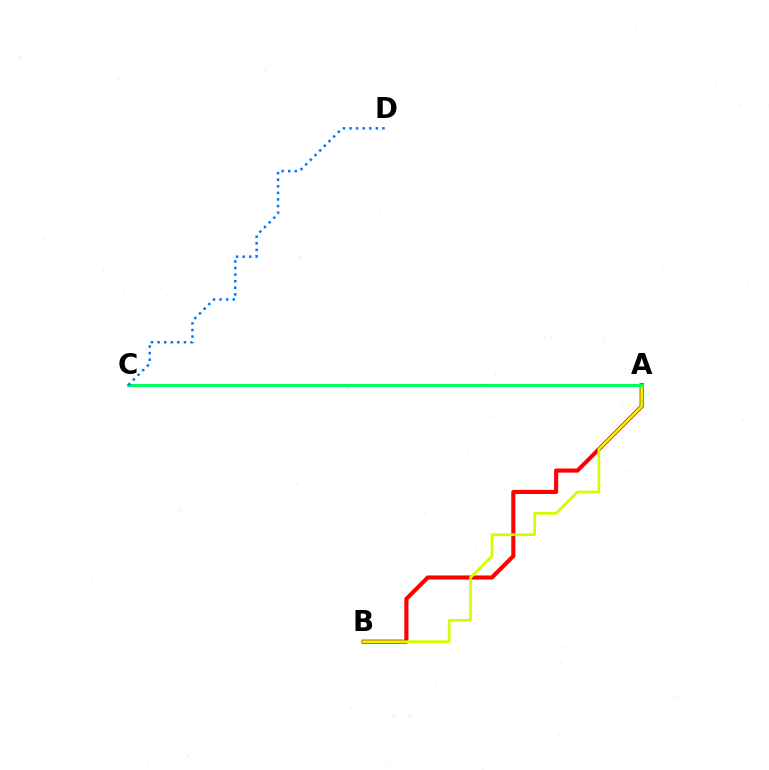{('A', 'B'): [{'color': '#ff0000', 'line_style': 'solid', 'thickness': 2.95}, {'color': '#d1ff00', 'line_style': 'solid', 'thickness': 1.93}], ('A', 'C'): [{'color': '#b900ff', 'line_style': 'dotted', 'thickness': 1.94}, {'color': '#00ff5c', 'line_style': 'solid', 'thickness': 2.14}], ('C', 'D'): [{'color': '#0074ff', 'line_style': 'dotted', 'thickness': 1.79}]}